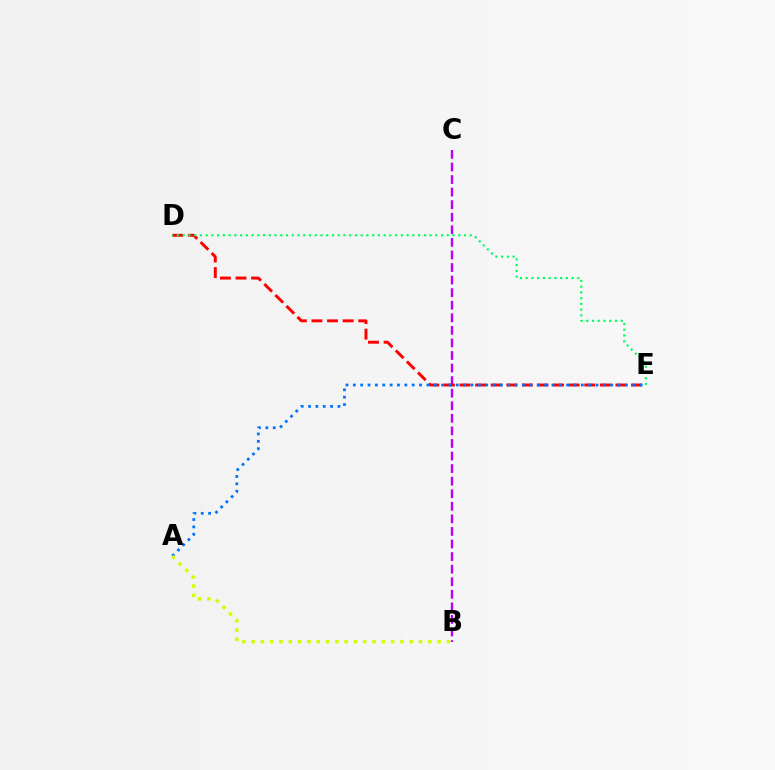{('B', 'C'): [{'color': '#b900ff', 'line_style': 'dashed', 'thickness': 1.71}], ('D', 'E'): [{'color': '#ff0000', 'line_style': 'dashed', 'thickness': 2.12}, {'color': '#00ff5c', 'line_style': 'dotted', 'thickness': 1.56}], ('A', 'E'): [{'color': '#0074ff', 'line_style': 'dotted', 'thickness': 2.0}], ('A', 'B'): [{'color': '#d1ff00', 'line_style': 'dotted', 'thickness': 2.53}]}